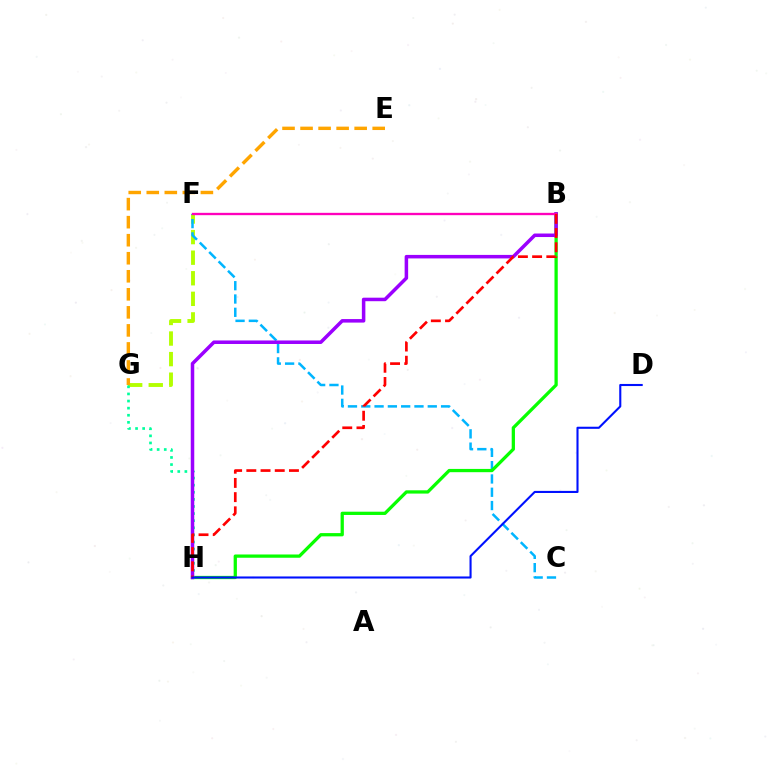{('F', 'G'): [{'color': '#b3ff00', 'line_style': 'dashed', 'thickness': 2.79}], ('C', 'F'): [{'color': '#00b5ff', 'line_style': 'dashed', 'thickness': 1.81}], ('B', 'H'): [{'color': '#08ff00', 'line_style': 'solid', 'thickness': 2.35}, {'color': '#9b00ff', 'line_style': 'solid', 'thickness': 2.53}, {'color': '#ff0000', 'line_style': 'dashed', 'thickness': 1.93}], ('G', 'H'): [{'color': '#00ff9d', 'line_style': 'dotted', 'thickness': 1.93}], ('B', 'F'): [{'color': '#ff00bd', 'line_style': 'solid', 'thickness': 1.68}], ('E', 'G'): [{'color': '#ffa500', 'line_style': 'dashed', 'thickness': 2.45}], ('D', 'H'): [{'color': '#0010ff', 'line_style': 'solid', 'thickness': 1.51}]}